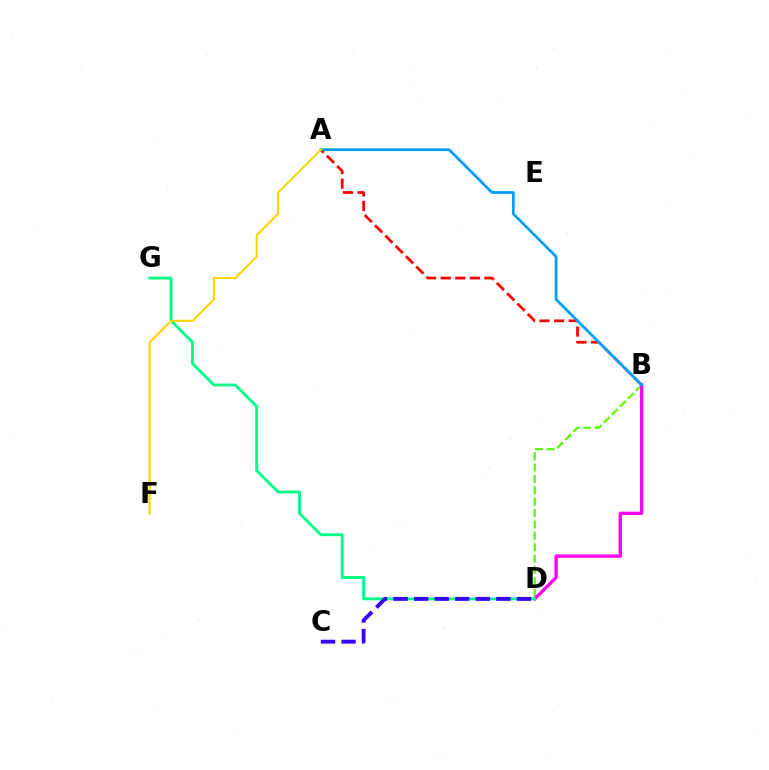{('B', 'D'): [{'color': '#4fff00', 'line_style': 'dashed', 'thickness': 1.55}, {'color': '#ff00ed', 'line_style': 'solid', 'thickness': 2.4}], ('D', 'G'): [{'color': '#00ff86', 'line_style': 'solid', 'thickness': 2.05}], ('A', 'B'): [{'color': '#ff0000', 'line_style': 'dashed', 'thickness': 1.98}, {'color': '#009eff', 'line_style': 'solid', 'thickness': 1.97}], ('C', 'D'): [{'color': '#3700ff', 'line_style': 'dashed', 'thickness': 2.79}], ('A', 'F'): [{'color': '#ffd500', 'line_style': 'solid', 'thickness': 1.5}]}